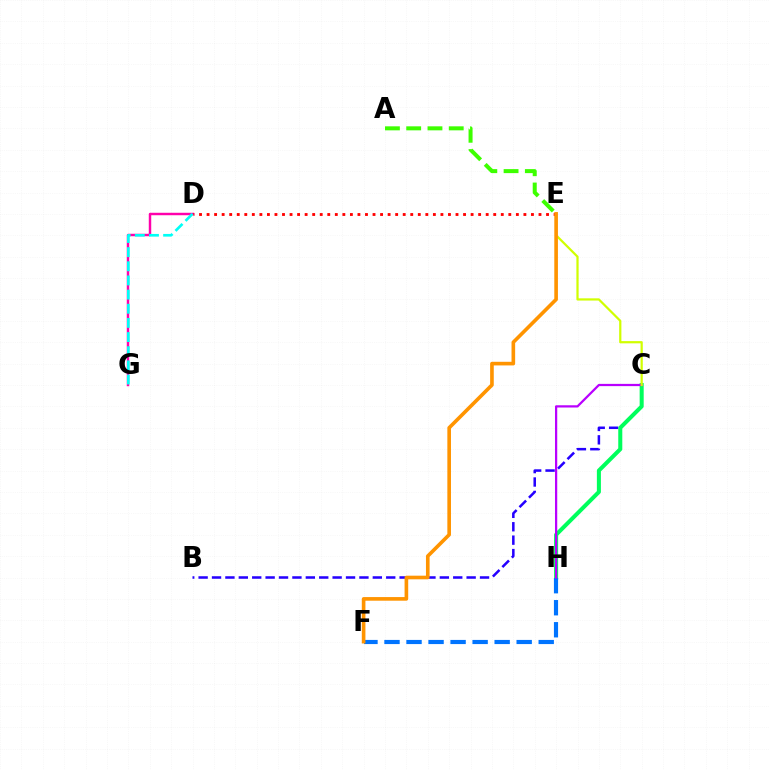{('B', 'C'): [{'color': '#2500ff', 'line_style': 'dashed', 'thickness': 1.82}], ('C', 'H'): [{'color': '#00ff5c', 'line_style': 'solid', 'thickness': 2.91}, {'color': '#b900ff', 'line_style': 'solid', 'thickness': 1.62}], ('F', 'H'): [{'color': '#0074ff', 'line_style': 'dashed', 'thickness': 2.99}], ('D', 'G'): [{'color': '#ff00ac', 'line_style': 'solid', 'thickness': 1.77}, {'color': '#00fff6', 'line_style': 'dashed', 'thickness': 1.92}], ('A', 'E'): [{'color': '#3dff00', 'line_style': 'dashed', 'thickness': 2.89}], ('C', 'E'): [{'color': '#d1ff00', 'line_style': 'solid', 'thickness': 1.6}], ('D', 'E'): [{'color': '#ff0000', 'line_style': 'dotted', 'thickness': 2.05}], ('E', 'F'): [{'color': '#ff9400', 'line_style': 'solid', 'thickness': 2.62}]}